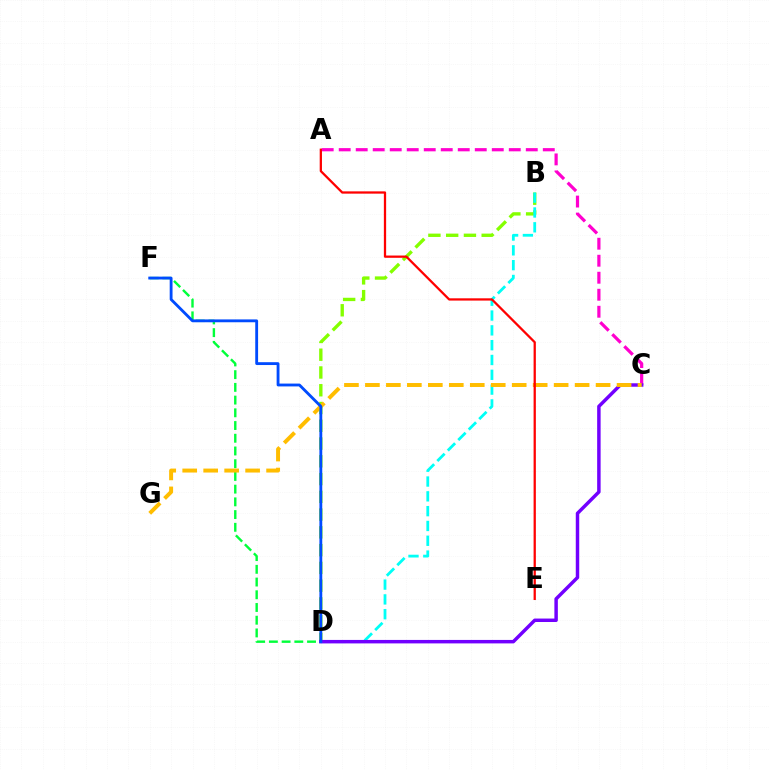{('A', 'C'): [{'color': '#ff00cf', 'line_style': 'dashed', 'thickness': 2.31}], ('D', 'F'): [{'color': '#00ff39', 'line_style': 'dashed', 'thickness': 1.73}, {'color': '#004bff', 'line_style': 'solid', 'thickness': 2.05}], ('B', 'D'): [{'color': '#84ff00', 'line_style': 'dashed', 'thickness': 2.41}, {'color': '#00fff6', 'line_style': 'dashed', 'thickness': 2.01}], ('C', 'D'): [{'color': '#7200ff', 'line_style': 'solid', 'thickness': 2.49}], ('C', 'G'): [{'color': '#ffbd00', 'line_style': 'dashed', 'thickness': 2.85}], ('A', 'E'): [{'color': '#ff0000', 'line_style': 'solid', 'thickness': 1.63}]}